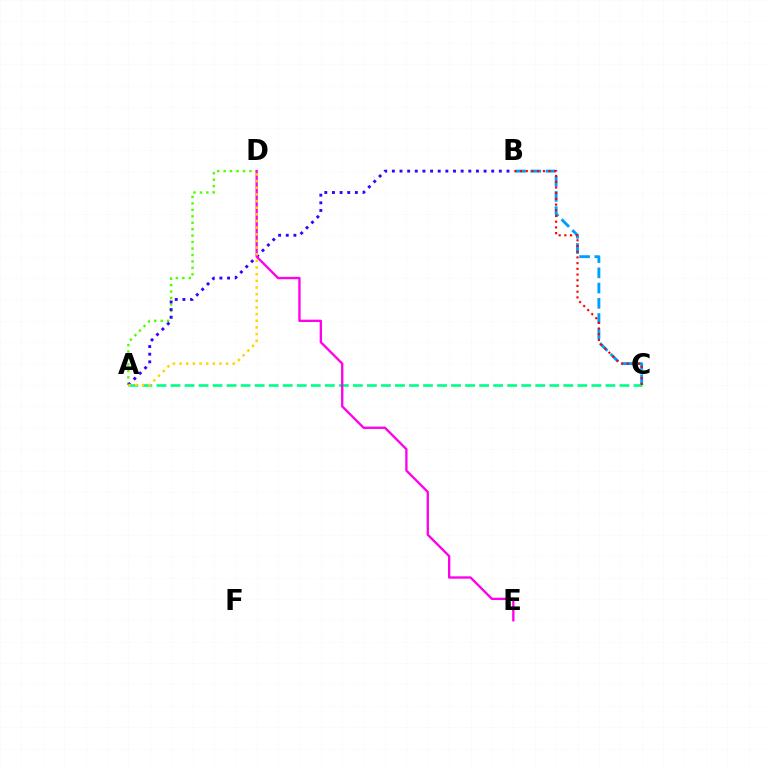{('A', 'D'): [{'color': '#4fff00', 'line_style': 'dotted', 'thickness': 1.75}, {'color': '#ffd500', 'line_style': 'dotted', 'thickness': 1.81}], ('B', 'C'): [{'color': '#009eff', 'line_style': 'dashed', 'thickness': 2.07}, {'color': '#ff0000', 'line_style': 'dotted', 'thickness': 1.55}], ('A', 'C'): [{'color': '#00ff86', 'line_style': 'dashed', 'thickness': 1.91}], ('A', 'B'): [{'color': '#3700ff', 'line_style': 'dotted', 'thickness': 2.08}], ('D', 'E'): [{'color': '#ff00ed', 'line_style': 'solid', 'thickness': 1.68}]}